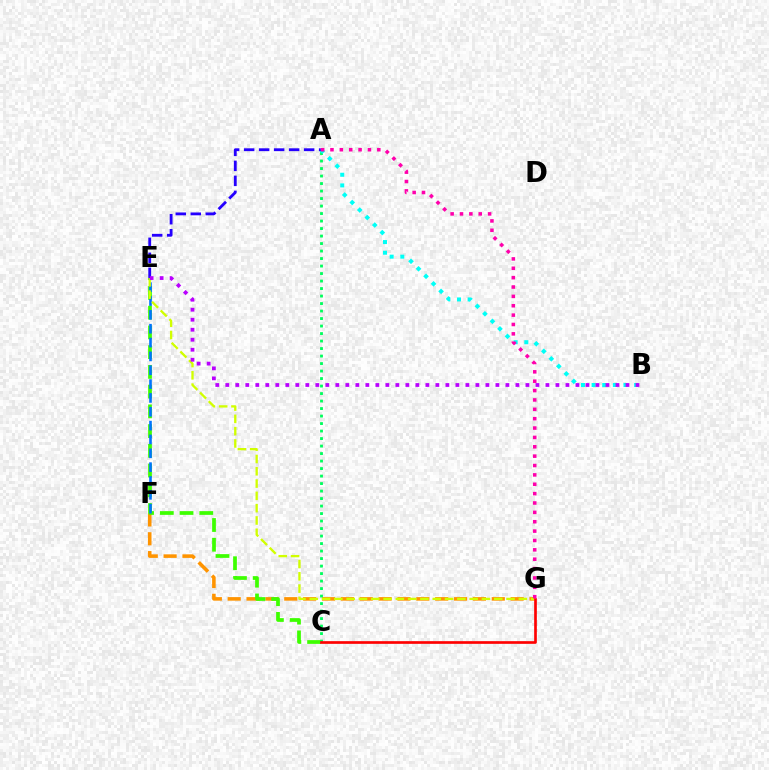{('F', 'G'): [{'color': '#ff9400', 'line_style': 'dashed', 'thickness': 2.56}], ('C', 'E'): [{'color': '#3dff00', 'line_style': 'dashed', 'thickness': 2.68}], ('A', 'C'): [{'color': '#00ff5c', 'line_style': 'dotted', 'thickness': 2.04}], ('A', 'B'): [{'color': '#00fff6', 'line_style': 'dotted', 'thickness': 2.89}], ('E', 'F'): [{'color': '#0074ff', 'line_style': 'dashed', 'thickness': 1.88}], ('E', 'G'): [{'color': '#d1ff00', 'line_style': 'dashed', 'thickness': 1.67}], ('C', 'G'): [{'color': '#ff0000', 'line_style': 'solid', 'thickness': 1.92}], ('A', 'E'): [{'color': '#2500ff', 'line_style': 'dashed', 'thickness': 2.04}], ('A', 'G'): [{'color': '#ff00ac', 'line_style': 'dotted', 'thickness': 2.55}], ('B', 'E'): [{'color': '#b900ff', 'line_style': 'dotted', 'thickness': 2.72}]}